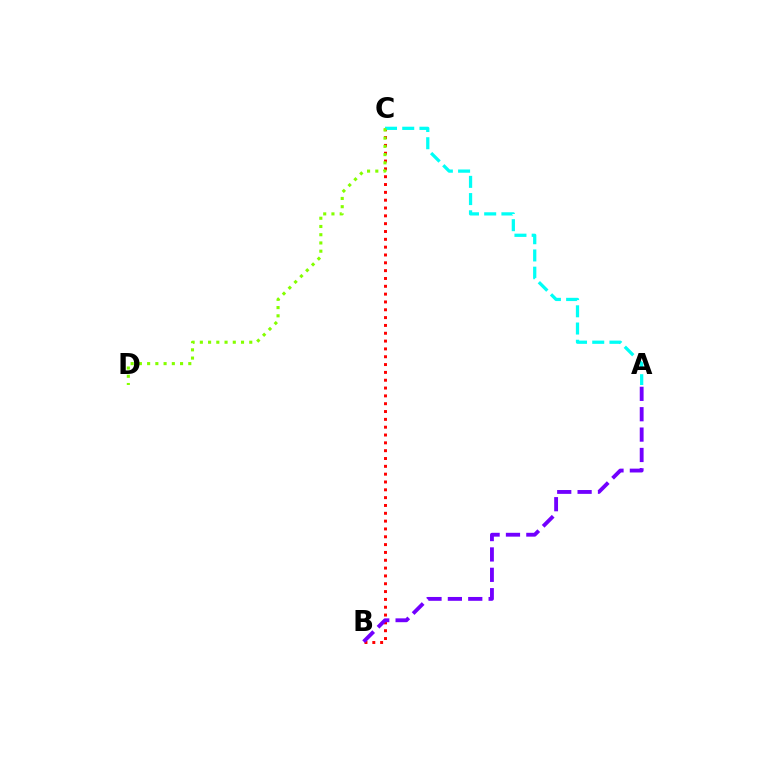{('B', 'C'): [{'color': '#ff0000', 'line_style': 'dotted', 'thickness': 2.13}], ('A', 'B'): [{'color': '#7200ff', 'line_style': 'dashed', 'thickness': 2.77}], ('A', 'C'): [{'color': '#00fff6', 'line_style': 'dashed', 'thickness': 2.34}], ('C', 'D'): [{'color': '#84ff00', 'line_style': 'dotted', 'thickness': 2.24}]}